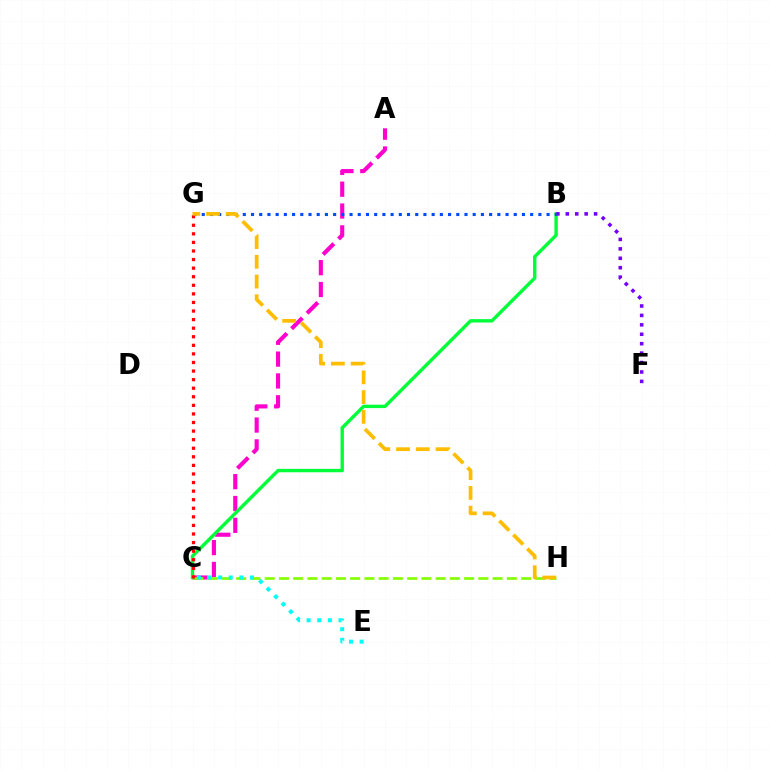{('A', 'C'): [{'color': '#ff00cf', 'line_style': 'dashed', 'thickness': 2.97}], ('C', 'H'): [{'color': '#84ff00', 'line_style': 'dashed', 'thickness': 1.94}], ('B', 'C'): [{'color': '#00ff39', 'line_style': 'solid', 'thickness': 2.44}], ('C', 'E'): [{'color': '#00fff6', 'line_style': 'dotted', 'thickness': 2.89}], ('B', 'F'): [{'color': '#7200ff', 'line_style': 'dotted', 'thickness': 2.56}], ('B', 'G'): [{'color': '#004bff', 'line_style': 'dotted', 'thickness': 2.23}], ('C', 'G'): [{'color': '#ff0000', 'line_style': 'dotted', 'thickness': 2.33}], ('G', 'H'): [{'color': '#ffbd00', 'line_style': 'dashed', 'thickness': 2.68}]}